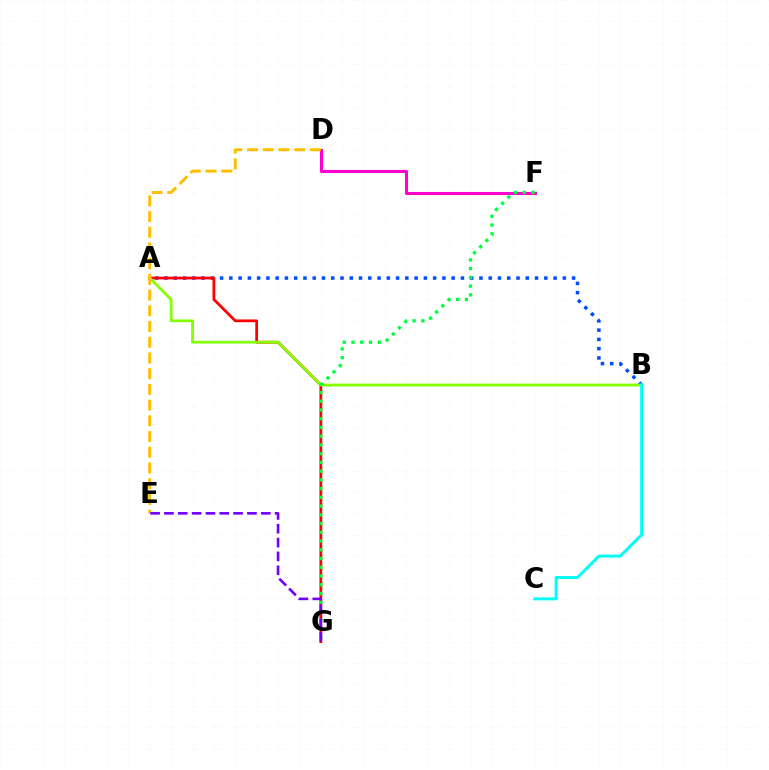{('A', 'B'): [{'color': '#004bff', 'line_style': 'dotted', 'thickness': 2.52}, {'color': '#84ff00', 'line_style': 'solid', 'thickness': 1.99}], ('D', 'F'): [{'color': '#ff00cf', 'line_style': 'solid', 'thickness': 2.23}], ('A', 'G'): [{'color': '#ff0000', 'line_style': 'solid', 'thickness': 1.99}], ('F', 'G'): [{'color': '#00ff39', 'line_style': 'dotted', 'thickness': 2.37}], ('D', 'E'): [{'color': '#ffbd00', 'line_style': 'dashed', 'thickness': 2.13}], ('B', 'C'): [{'color': '#00fff6', 'line_style': 'solid', 'thickness': 2.15}], ('E', 'G'): [{'color': '#7200ff', 'line_style': 'dashed', 'thickness': 1.88}]}